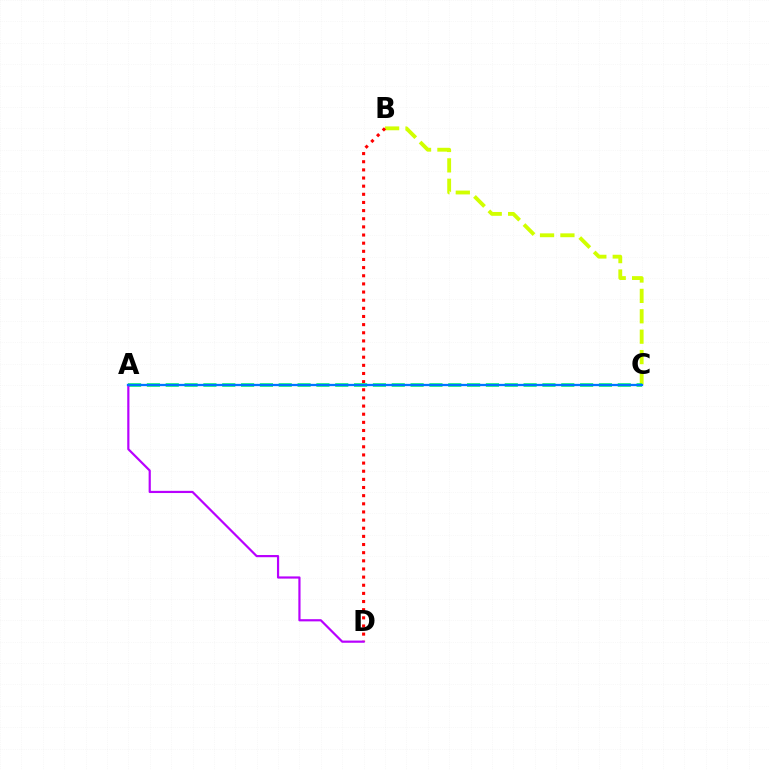{('B', 'C'): [{'color': '#d1ff00', 'line_style': 'dashed', 'thickness': 2.77}], ('B', 'D'): [{'color': '#ff0000', 'line_style': 'dotted', 'thickness': 2.21}], ('A', 'C'): [{'color': '#00ff5c', 'line_style': 'dashed', 'thickness': 2.56}, {'color': '#0074ff', 'line_style': 'solid', 'thickness': 1.65}], ('A', 'D'): [{'color': '#b900ff', 'line_style': 'solid', 'thickness': 1.58}]}